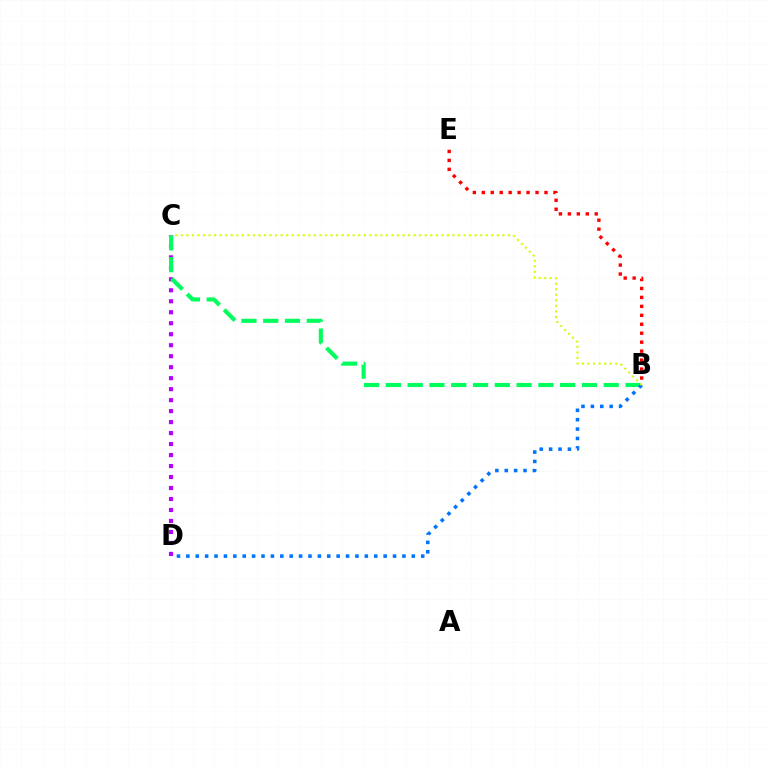{('B', 'E'): [{'color': '#ff0000', 'line_style': 'dotted', 'thickness': 2.43}], ('C', 'D'): [{'color': '#b900ff', 'line_style': 'dotted', 'thickness': 2.98}], ('B', 'C'): [{'color': '#00ff5c', 'line_style': 'dashed', 'thickness': 2.96}, {'color': '#d1ff00', 'line_style': 'dotted', 'thickness': 1.51}], ('B', 'D'): [{'color': '#0074ff', 'line_style': 'dotted', 'thickness': 2.55}]}